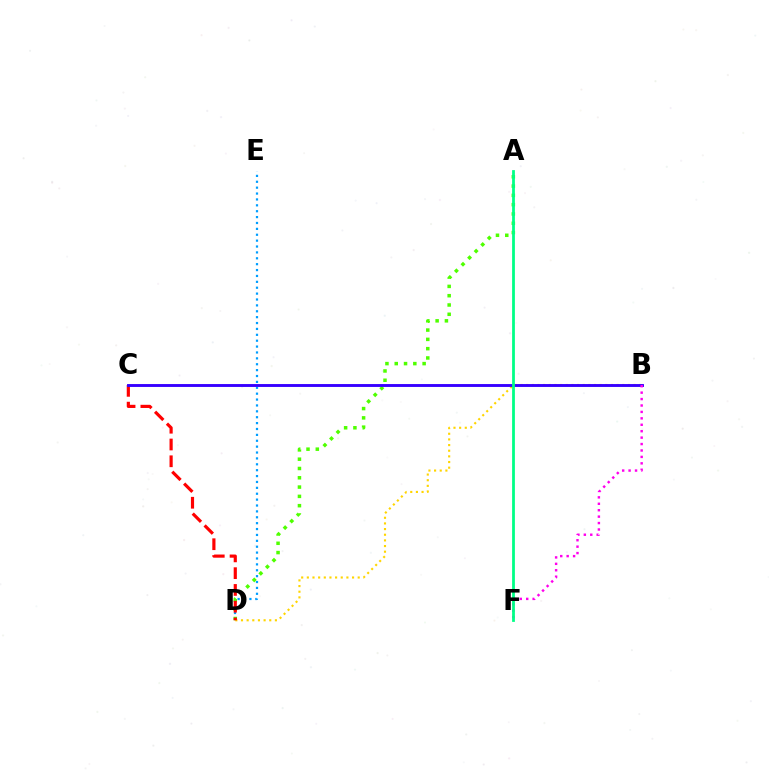{('D', 'E'): [{'color': '#009eff', 'line_style': 'dotted', 'thickness': 1.6}], ('A', 'D'): [{'color': '#4fff00', 'line_style': 'dotted', 'thickness': 2.53}], ('B', 'D'): [{'color': '#ffd500', 'line_style': 'dotted', 'thickness': 1.54}], ('C', 'D'): [{'color': '#ff0000', 'line_style': 'dashed', 'thickness': 2.28}], ('B', 'C'): [{'color': '#3700ff', 'line_style': 'solid', 'thickness': 2.08}], ('B', 'F'): [{'color': '#ff00ed', 'line_style': 'dotted', 'thickness': 1.75}], ('A', 'F'): [{'color': '#00ff86', 'line_style': 'solid', 'thickness': 2.0}]}